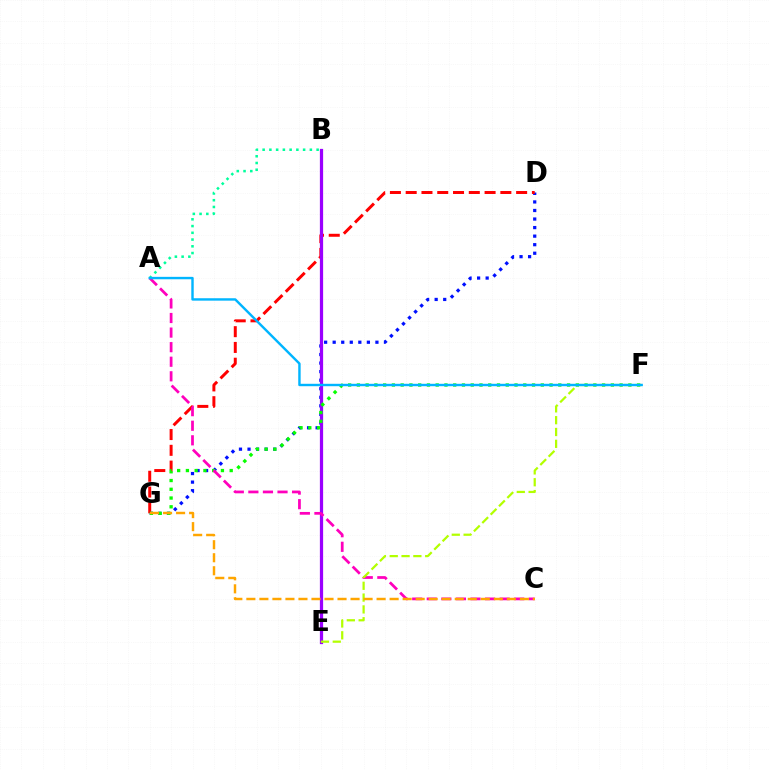{('D', 'G'): [{'color': '#0010ff', 'line_style': 'dotted', 'thickness': 2.32}, {'color': '#ff0000', 'line_style': 'dashed', 'thickness': 2.14}], ('A', 'B'): [{'color': '#00ff9d', 'line_style': 'dotted', 'thickness': 1.83}], ('B', 'E'): [{'color': '#9b00ff', 'line_style': 'solid', 'thickness': 2.33}], ('F', 'G'): [{'color': '#08ff00', 'line_style': 'dotted', 'thickness': 2.38}], ('A', 'C'): [{'color': '#ff00bd', 'line_style': 'dashed', 'thickness': 1.98}], ('E', 'F'): [{'color': '#b3ff00', 'line_style': 'dashed', 'thickness': 1.61}], ('C', 'G'): [{'color': '#ffa500', 'line_style': 'dashed', 'thickness': 1.77}], ('A', 'F'): [{'color': '#00b5ff', 'line_style': 'solid', 'thickness': 1.74}]}